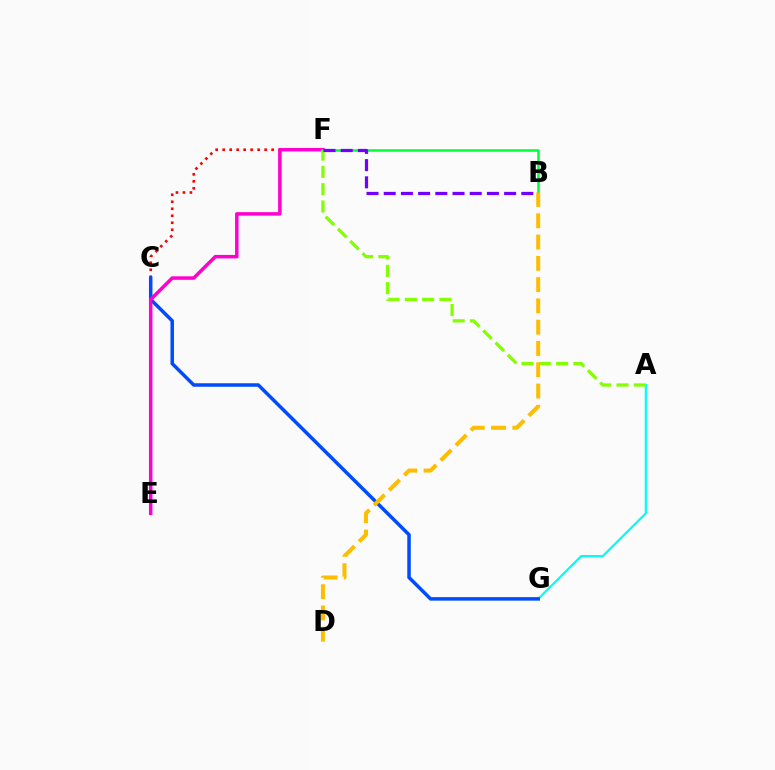{('A', 'G'): [{'color': '#00fff6', 'line_style': 'solid', 'thickness': 1.59}], ('C', 'F'): [{'color': '#ff0000', 'line_style': 'dotted', 'thickness': 1.9}], ('C', 'G'): [{'color': '#004bff', 'line_style': 'solid', 'thickness': 2.52}], ('E', 'F'): [{'color': '#ff00cf', 'line_style': 'solid', 'thickness': 2.51}], ('A', 'F'): [{'color': '#84ff00', 'line_style': 'dashed', 'thickness': 2.35}], ('B', 'F'): [{'color': '#00ff39', 'line_style': 'solid', 'thickness': 1.81}, {'color': '#7200ff', 'line_style': 'dashed', 'thickness': 2.34}], ('B', 'D'): [{'color': '#ffbd00', 'line_style': 'dashed', 'thickness': 2.89}]}